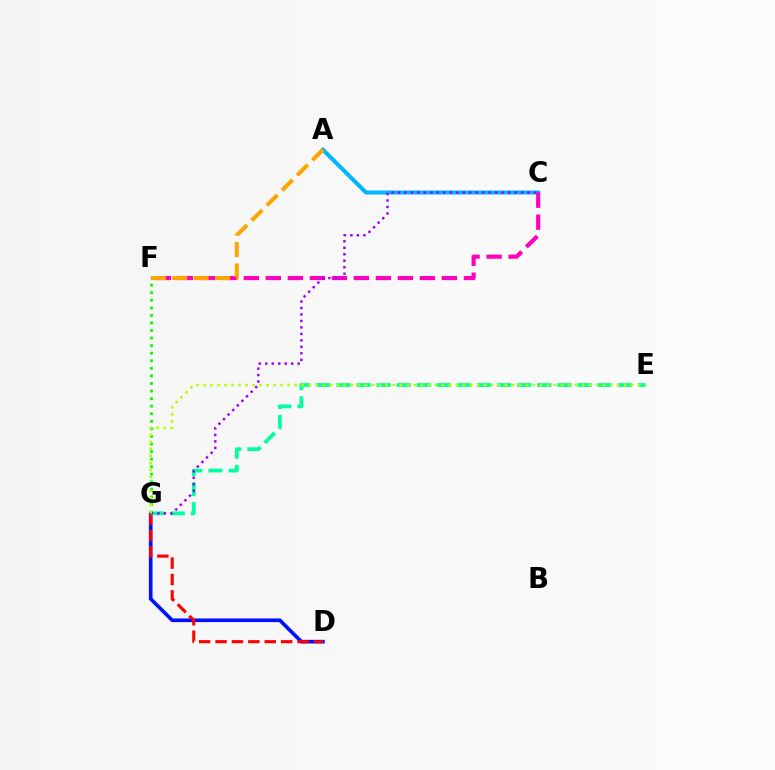{('A', 'C'): [{'color': '#00b5ff', 'line_style': 'solid', 'thickness': 2.89}], ('D', 'G'): [{'color': '#0010ff', 'line_style': 'solid', 'thickness': 2.63}, {'color': '#ff0000', 'line_style': 'dashed', 'thickness': 2.23}], ('F', 'G'): [{'color': '#08ff00', 'line_style': 'dotted', 'thickness': 2.06}], ('E', 'G'): [{'color': '#00ff9d', 'line_style': 'dashed', 'thickness': 2.73}, {'color': '#b3ff00', 'line_style': 'dotted', 'thickness': 1.9}], ('C', 'F'): [{'color': '#ff00bd', 'line_style': 'dashed', 'thickness': 2.99}], ('C', 'G'): [{'color': '#9b00ff', 'line_style': 'dotted', 'thickness': 1.76}], ('A', 'F'): [{'color': '#ffa500', 'line_style': 'dashed', 'thickness': 2.9}]}